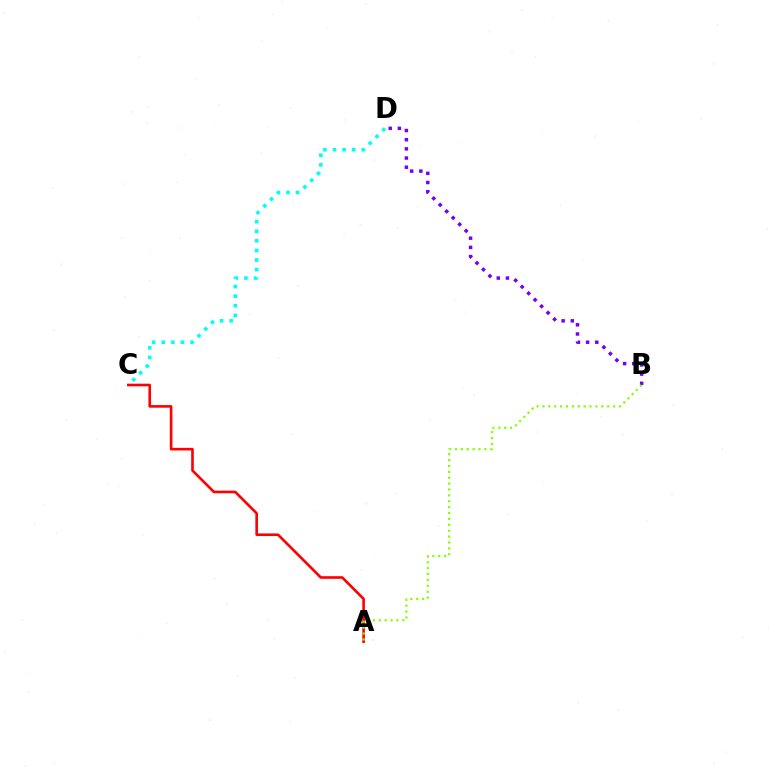{('A', 'C'): [{'color': '#ff0000', 'line_style': 'solid', 'thickness': 1.89}], ('B', 'D'): [{'color': '#7200ff', 'line_style': 'dotted', 'thickness': 2.49}], ('A', 'B'): [{'color': '#84ff00', 'line_style': 'dotted', 'thickness': 1.6}], ('C', 'D'): [{'color': '#00fff6', 'line_style': 'dotted', 'thickness': 2.61}]}